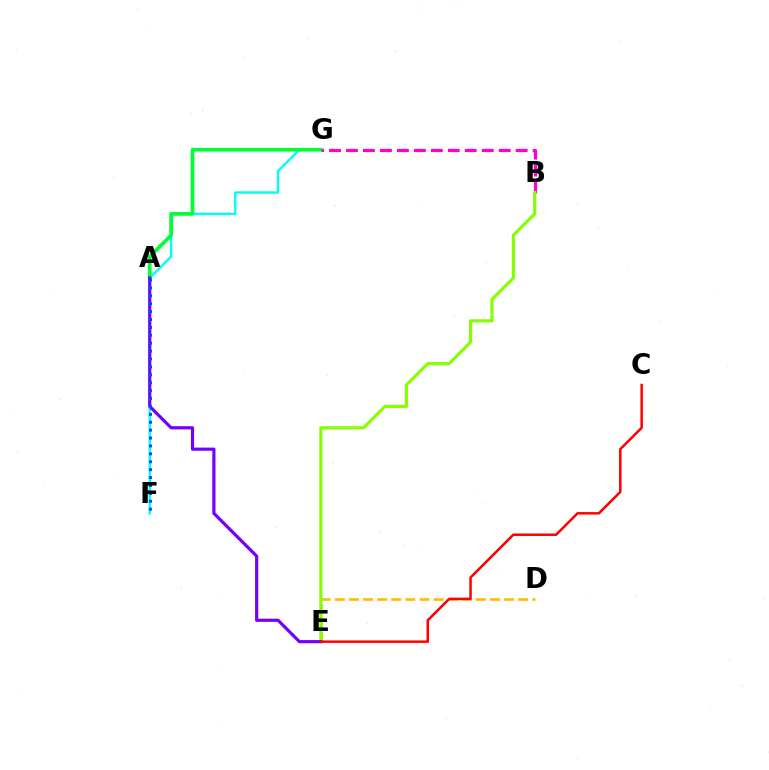{('D', 'E'): [{'color': '#ffbd00', 'line_style': 'dashed', 'thickness': 1.92}], ('F', 'G'): [{'color': '#00fff6', 'line_style': 'solid', 'thickness': 1.74}], ('A', 'G'): [{'color': '#00ff39', 'line_style': 'solid', 'thickness': 2.66}], ('B', 'G'): [{'color': '#ff00cf', 'line_style': 'dashed', 'thickness': 2.31}], ('B', 'E'): [{'color': '#84ff00', 'line_style': 'solid', 'thickness': 2.27}], ('A', 'E'): [{'color': '#7200ff', 'line_style': 'solid', 'thickness': 2.29}], ('A', 'F'): [{'color': '#004bff', 'line_style': 'dotted', 'thickness': 2.15}], ('C', 'E'): [{'color': '#ff0000', 'line_style': 'solid', 'thickness': 1.8}]}